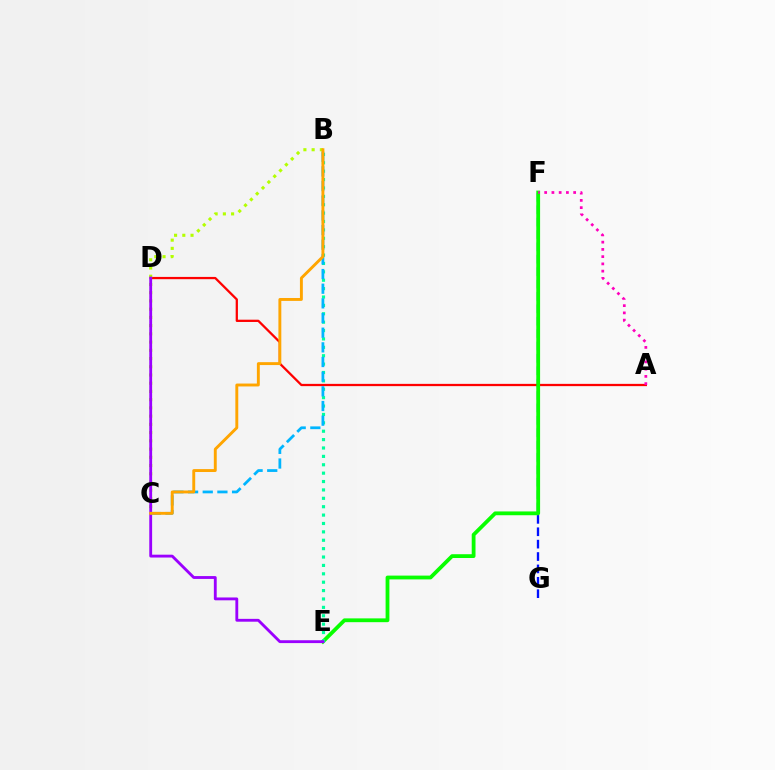{('A', 'D'): [{'color': '#ff0000', 'line_style': 'solid', 'thickness': 1.63}], ('F', 'G'): [{'color': '#0010ff', 'line_style': 'dashed', 'thickness': 1.68}], ('E', 'F'): [{'color': '#08ff00', 'line_style': 'solid', 'thickness': 2.73}], ('B', 'C'): [{'color': '#b3ff00', 'line_style': 'dotted', 'thickness': 2.24}, {'color': '#00b5ff', 'line_style': 'dashed', 'thickness': 1.99}, {'color': '#ffa500', 'line_style': 'solid', 'thickness': 2.09}], ('B', 'E'): [{'color': '#00ff9d', 'line_style': 'dotted', 'thickness': 2.28}], ('A', 'F'): [{'color': '#ff00bd', 'line_style': 'dotted', 'thickness': 1.97}], ('D', 'E'): [{'color': '#9b00ff', 'line_style': 'solid', 'thickness': 2.05}]}